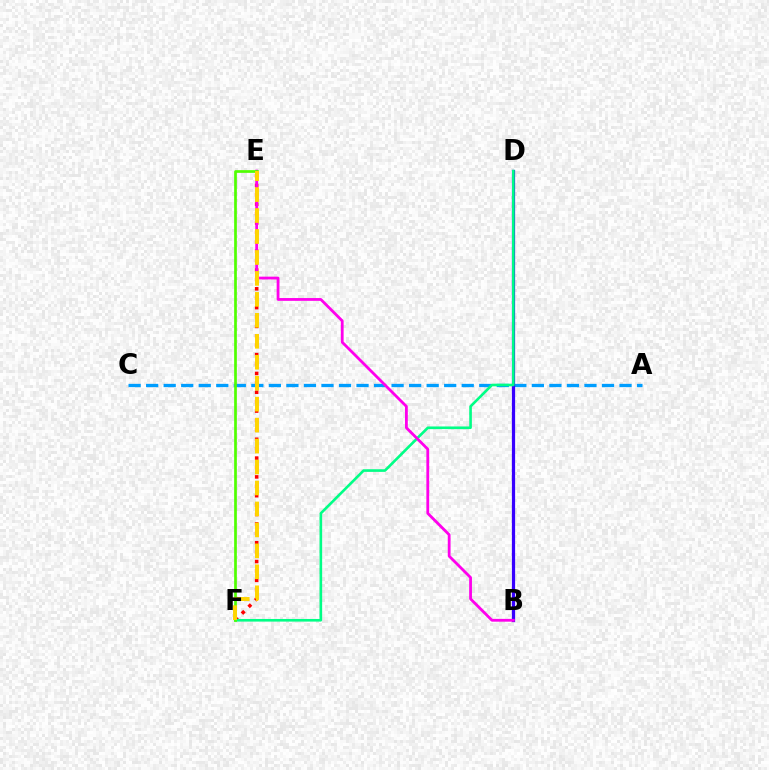{('E', 'F'): [{'color': '#ff0000', 'line_style': 'dotted', 'thickness': 2.56}, {'color': '#4fff00', 'line_style': 'solid', 'thickness': 1.94}, {'color': '#ffd500', 'line_style': 'dashed', 'thickness': 2.85}], ('A', 'C'): [{'color': '#009eff', 'line_style': 'dashed', 'thickness': 2.38}], ('B', 'D'): [{'color': '#3700ff', 'line_style': 'solid', 'thickness': 2.32}], ('D', 'F'): [{'color': '#00ff86', 'line_style': 'solid', 'thickness': 1.89}], ('B', 'E'): [{'color': '#ff00ed', 'line_style': 'solid', 'thickness': 2.02}]}